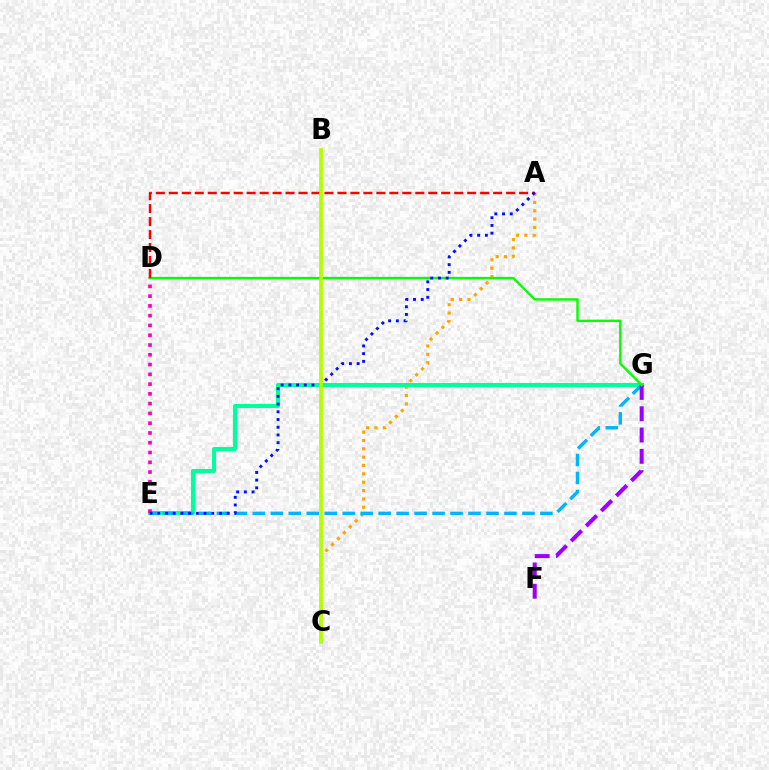{('A', 'C'): [{'color': '#ffa500', 'line_style': 'dotted', 'thickness': 2.27}], ('E', 'G'): [{'color': '#00ff9d', 'line_style': 'solid', 'thickness': 2.95}, {'color': '#00b5ff', 'line_style': 'dashed', 'thickness': 2.44}], ('D', 'E'): [{'color': '#ff00bd', 'line_style': 'dotted', 'thickness': 2.66}], ('F', 'G'): [{'color': '#9b00ff', 'line_style': 'dashed', 'thickness': 2.89}], ('D', 'G'): [{'color': '#08ff00', 'line_style': 'solid', 'thickness': 1.72}], ('A', 'D'): [{'color': '#ff0000', 'line_style': 'dashed', 'thickness': 1.76}], ('A', 'E'): [{'color': '#0010ff', 'line_style': 'dotted', 'thickness': 2.1}], ('B', 'C'): [{'color': '#b3ff00', 'line_style': 'solid', 'thickness': 2.71}]}